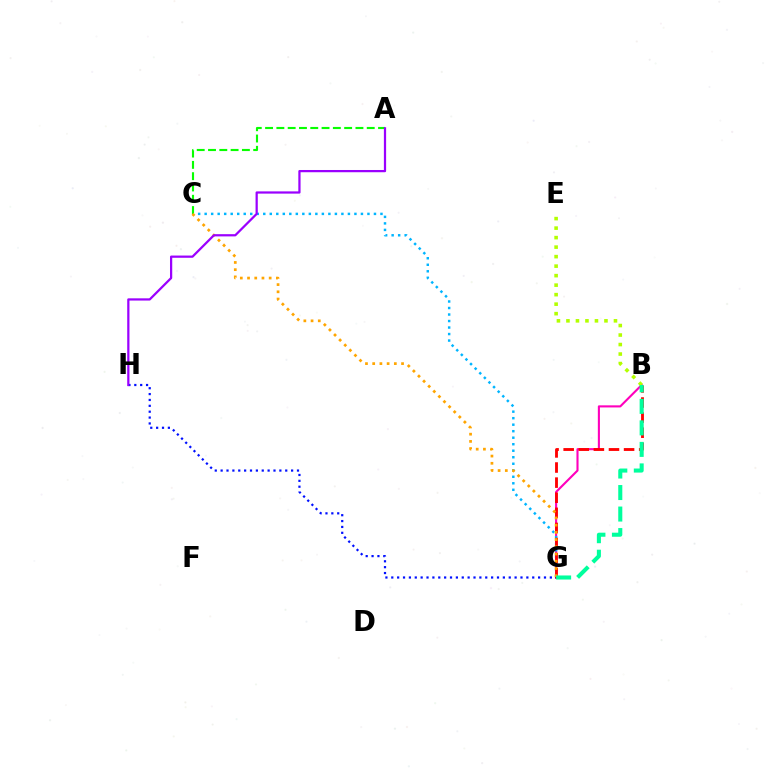{('B', 'G'): [{'color': '#ff00bd', 'line_style': 'solid', 'thickness': 1.52}, {'color': '#ff0000', 'line_style': 'dashed', 'thickness': 2.05}, {'color': '#00ff9d', 'line_style': 'dashed', 'thickness': 2.92}], ('C', 'G'): [{'color': '#00b5ff', 'line_style': 'dotted', 'thickness': 1.77}, {'color': '#ffa500', 'line_style': 'dotted', 'thickness': 1.96}], ('A', 'C'): [{'color': '#08ff00', 'line_style': 'dashed', 'thickness': 1.53}], ('B', 'E'): [{'color': '#b3ff00', 'line_style': 'dotted', 'thickness': 2.58}], ('G', 'H'): [{'color': '#0010ff', 'line_style': 'dotted', 'thickness': 1.6}], ('A', 'H'): [{'color': '#9b00ff', 'line_style': 'solid', 'thickness': 1.61}]}